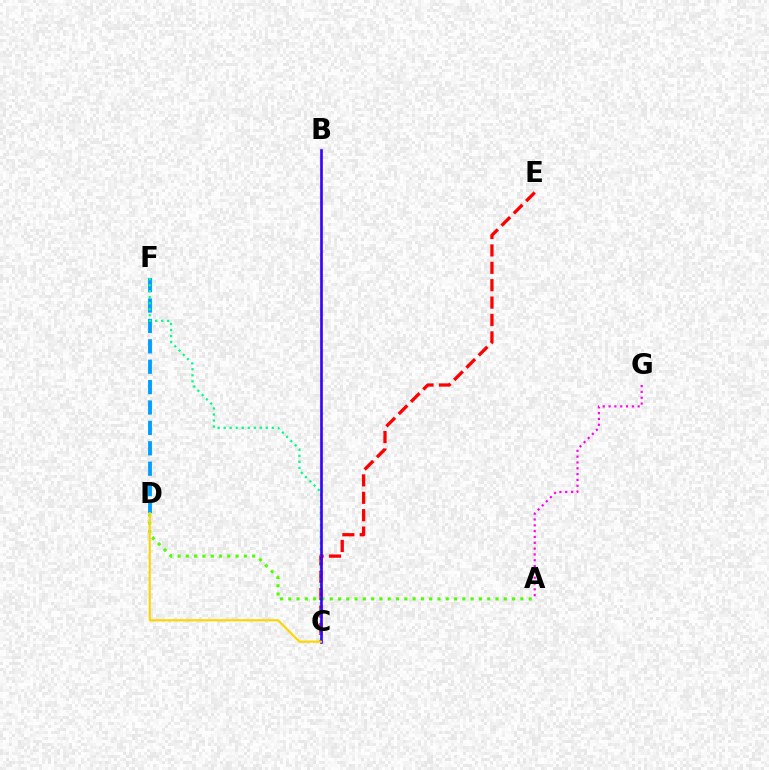{('A', 'G'): [{'color': '#ff00ed', 'line_style': 'dotted', 'thickness': 1.58}], ('D', 'F'): [{'color': '#009eff', 'line_style': 'dashed', 'thickness': 2.77}], ('C', 'E'): [{'color': '#ff0000', 'line_style': 'dashed', 'thickness': 2.36}], ('A', 'D'): [{'color': '#4fff00', 'line_style': 'dotted', 'thickness': 2.25}], ('C', 'F'): [{'color': '#00ff86', 'line_style': 'dotted', 'thickness': 1.63}], ('B', 'C'): [{'color': '#3700ff', 'line_style': 'solid', 'thickness': 1.91}], ('C', 'D'): [{'color': '#ffd500', 'line_style': 'solid', 'thickness': 1.55}]}